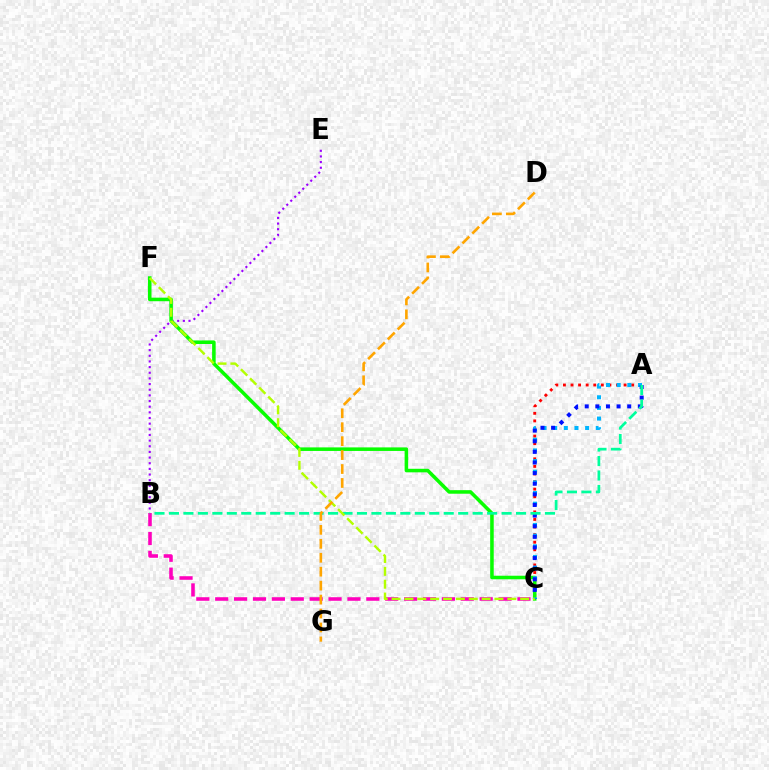{('A', 'C'): [{'color': '#ff0000', 'line_style': 'dotted', 'thickness': 2.06}, {'color': '#00b5ff', 'line_style': 'dotted', 'thickness': 2.89}, {'color': '#0010ff', 'line_style': 'dotted', 'thickness': 2.89}], ('B', 'E'): [{'color': '#9b00ff', 'line_style': 'dotted', 'thickness': 1.54}], ('C', 'F'): [{'color': '#08ff00', 'line_style': 'solid', 'thickness': 2.56}, {'color': '#b3ff00', 'line_style': 'dashed', 'thickness': 1.75}], ('B', 'C'): [{'color': '#ff00bd', 'line_style': 'dashed', 'thickness': 2.57}], ('A', 'B'): [{'color': '#00ff9d', 'line_style': 'dashed', 'thickness': 1.96}], ('D', 'G'): [{'color': '#ffa500', 'line_style': 'dashed', 'thickness': 1.89}]}